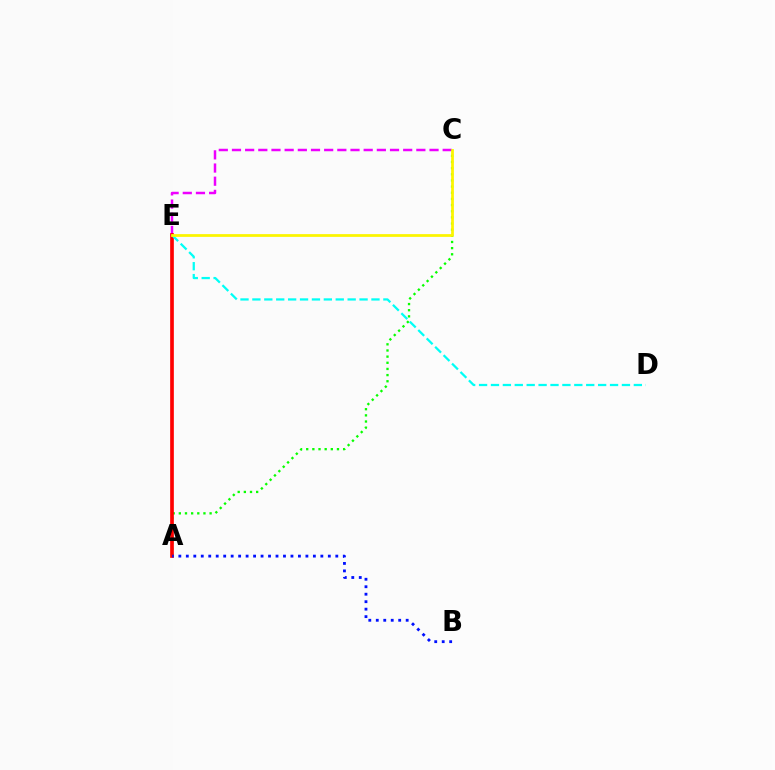{('C', 'E'): [{'color': '#ee00ff', 'line_style': 'dashed', 'thickness': 1.79}, {'color': '#fcf500', 'line_style': 'solid', 'thickness': 1.98}], ('A', 'C'): [{'color': '#08ff00', 'line_style': 'dotted', 'thickness': 1.67}], ('A', 'E'): [{'color': '#ff0000', 'line_style': 'solid', 'thickness': 2.65}], ('D', 'E'): [{'color': '#00fff6', 'line_style': 'dashed', 'thickness': 1.62}], ('A', 'B'): [{'color': '#0010ff', 'line_style': 'dotted', 'thickness': 2.03}]}